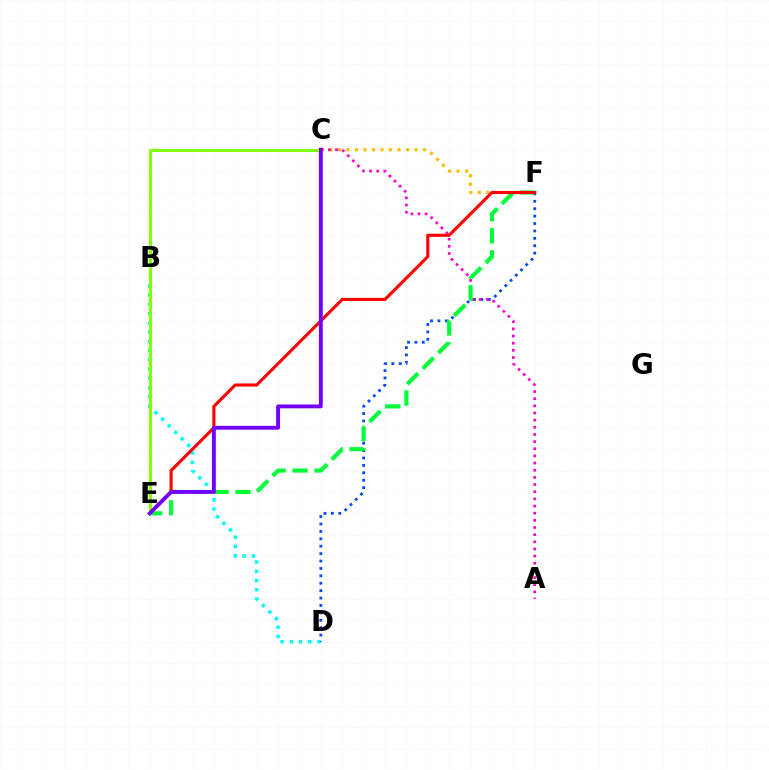{('B', 'D'): [{'color': '#00fff6', 'line_style': 'dotted', 'thickness': 2.51}], ('C', 'F'): [{'color': '#ffbd00', 'line_style': 'dotted', 'thickness': 2.31}], ('D', 'F'): [{'color': '#004bff', 'line_style': 'dotted', 'thickness': 2.01}], ('C', 'E'): [{'color': '#84ff00', 'line_style': 'solid', 'thickness': 2.22}, {'color': '#7200ff', 'line_style': 'solid', 'thickness': 2.77}], ('A', 'C'): [{'color': '#ff00cf', 'line_style': 'dotted', 'thickness': 1.94}], ('E', 'F'): [{'color': '#00ff39', 'line_style': 'dashed', 'thickness': 2.98}, {'color': '#ff0000', 'line_style': 'solid', 'thickness': 2.23}]}